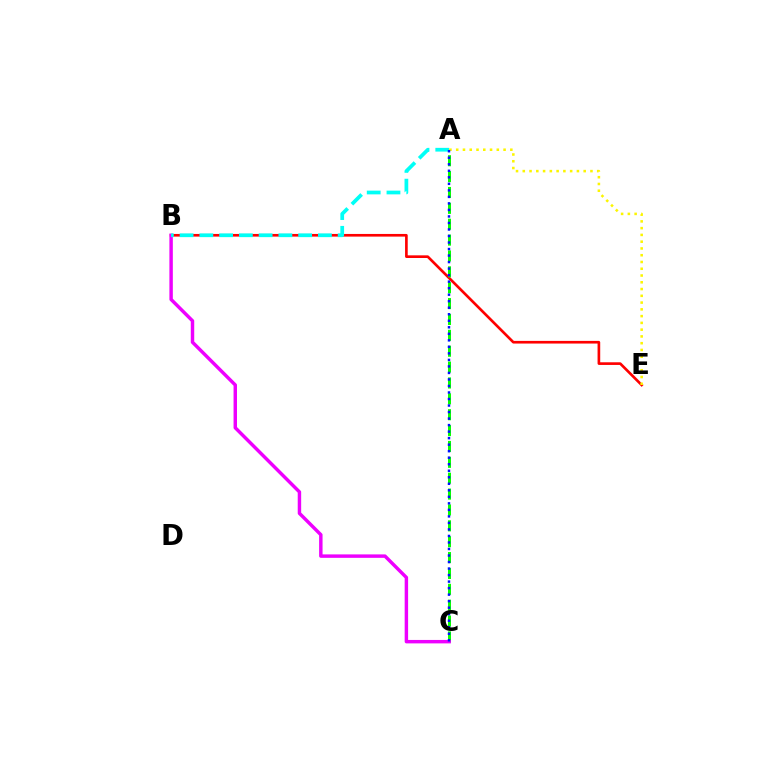{('B', 'E'): [{'color': '#ff0000', 'line_style': 'solid', 'thickness': 1.91}], ('A', 'C'): [{'color': '#08ff00', 'line_style': 'dashed', 'thickness': 2.16}, {'color': '#0010ff', 'line_style': 'dotted', 'thickness': 1.77}], ('B', 'C'): [{'color': '#ee00ff', 'line_style': 'solid', 'thickness': 2.48}], ('A', 'B'): [{'color': '#00fff6', 'line_style': 'dashed', 'thickness': 2.68}], ('A', 'E'): [{'color': '#fcf500', 'line_style': 'dotted', 'thickness': 1.84}]}